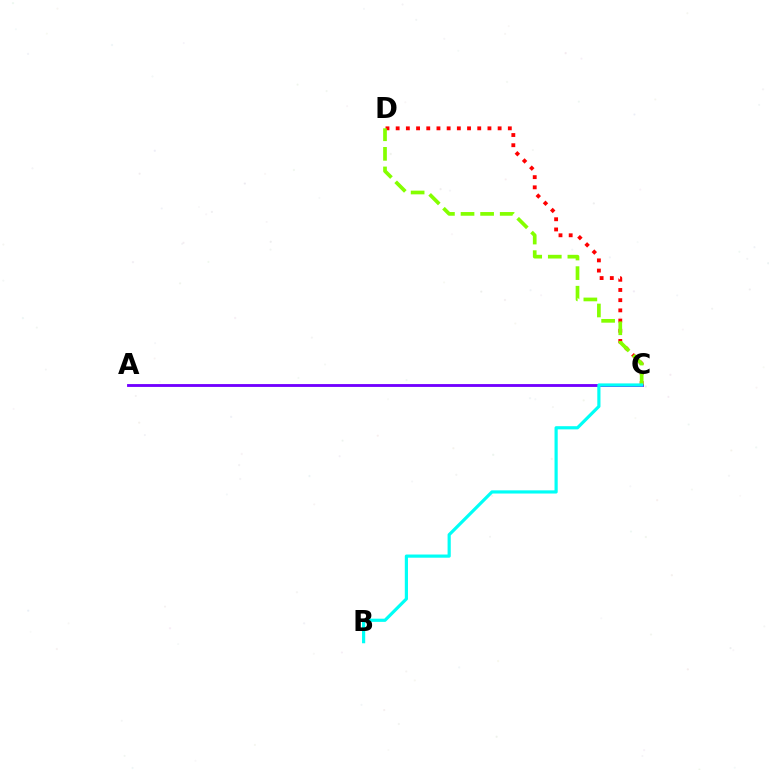{('A', 'C'): [{'color': '#7200ff', 'line_style': 'solid', 'thickness': 2.05}], ('C', 'D'): [{'color': '#ff0000', 'line_style': 'dotted', 'thickness': 2.77}, {'color': '#84ff00', 'line_style': 'dashed', 'thickness': 2.66}], ('B', 'C'): [{'color': '#00fff6', 'line_style': 'solid', 'thickness': 2.29}]}